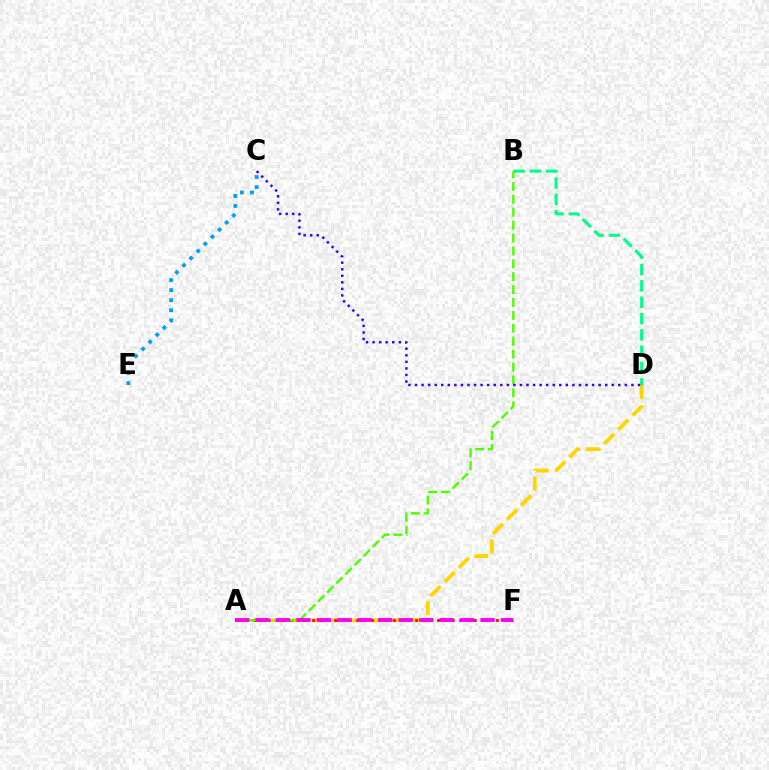{('A', 'D'): [{'color': '#ffd500', 'line_style': 'dashed', 'thickness': 2.74}], ('B', 'D'): [{'color': '#00ff86', 'line_style': 'dashed', 'thickness': 2.22}], ('A', 'F'): [{'color': '#ff0000', 'line_style': 'dotted', 'thickness': 2.0}, {'color': '#ff00ed', 'line_style': 'dashed', 'thickness': 2.78}], ('A', 'B'): [{'color': '#4fff00', 'line_style': 'dashed', 'thickness': 1.75}], ('C', 'D'): [{'color': '#3700ff', 'line_style': 'dotted', 'thickness': 1.78}], ('C', 'E'): [{'color': '#009eff', 'line_style': 'dotted', 'thickness': 2.73}]}